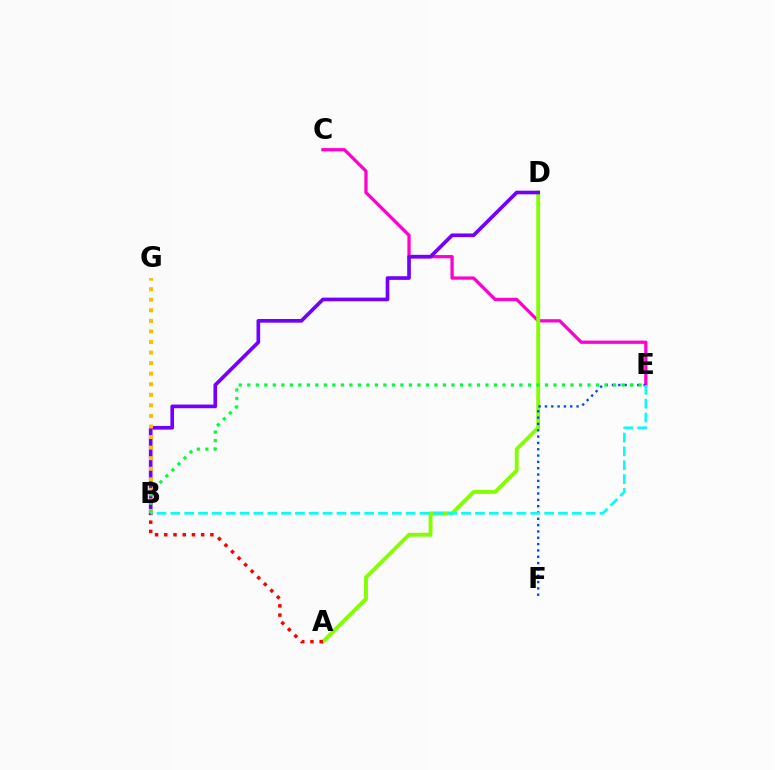{('C', 'E'): [{'color': '#ff00cf', 'line_style': 'solid', 'thickness': 2.35}], ('A', 'D'): [{'color': '#84ff00', 'line_style': 'solid', 'thickness': 2.77}], ('B', 'D'): [{'color': '#7200ff', 'line_style': 'solid', 'thickness': 2.64}], ('A', 'B'): [{'color': '#ff0000', 'line_style': 'dotted', 'thickness': 2.5}], ('E', 'F'): [{'color': '#004bff', 'line_style': 'dotted', 'thickness': 1.72}], ('B', 'G'): [{'color': '#ffbd00', 'line_style': 'dotted', 'thickness': 2.87}], ('B', 'E'): [{'color': '#00ff39', 'line_style': 'dotted', 'thickness': 2.31}, {'color': '#00fff6', 'line_style': 'dashed', 'thickness': 1.88}]}